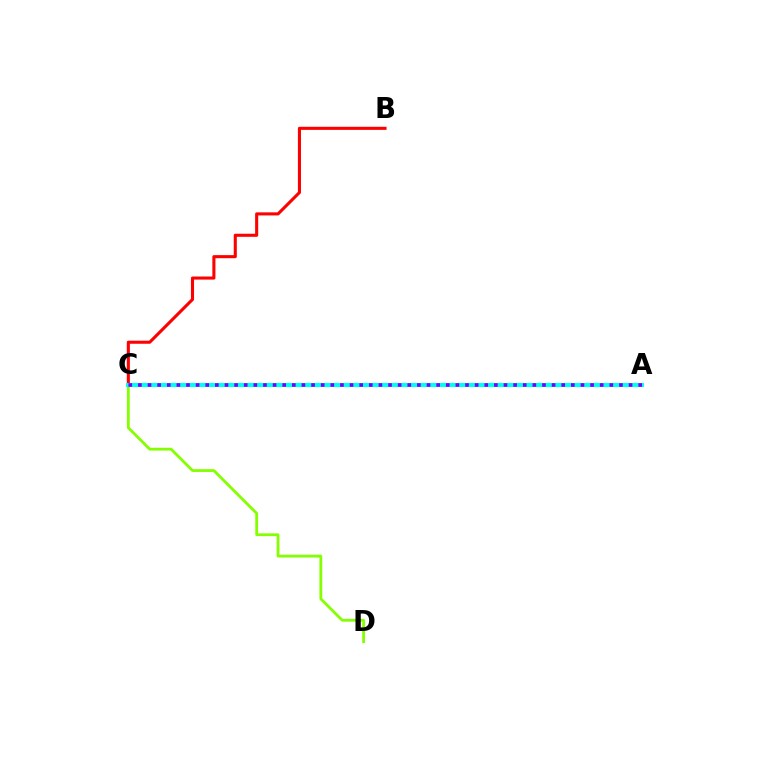{('B', 'C'): [{'color': '#ff0000', 'line_style': 'solid', 'thickness': 2.22}], ('C', 'D'): [{'color': '#84ff00', 'line_style': 'solid', 'thickness': 2.0}], ('A', 'C'): [{'color': '#00fff6', 'line_style': 'solid', 'thickness': 2.92}, {'color': '#7200ff', 'line_style': 'dotted', 'thickness': 2.61}]}